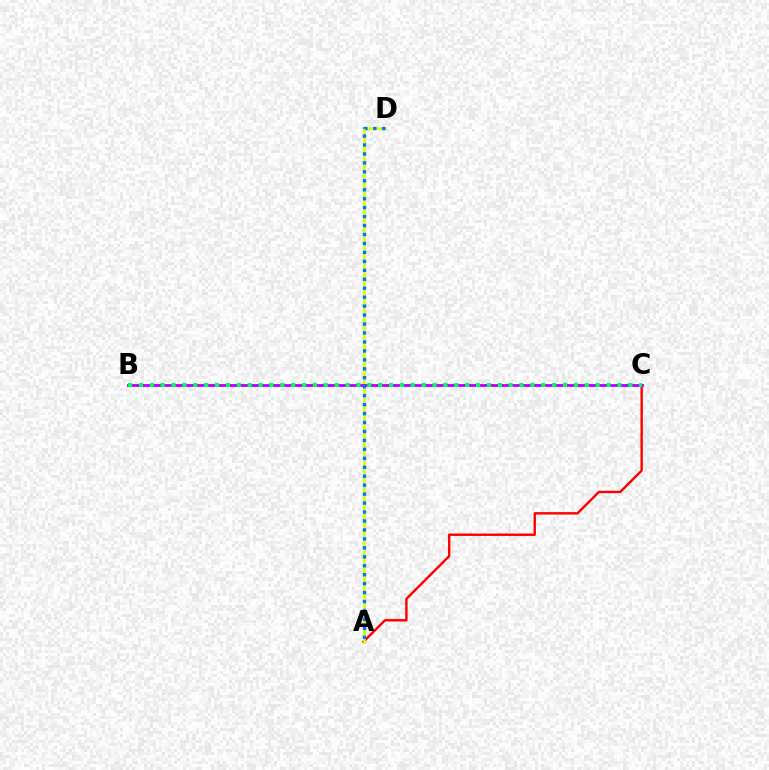{('A', 'C'): [{'color': '#ff0000', 'line_style': 'solid', 'thickness': 1.74}], ('A', 'D'): [{'color': '#d1ff00', 'line_style': 'solid', 'thickness': 1.92}, {'color': '#0074ff', 'line_style': 'dotted', 'thickness': 2.43}], ('B', 'C'): [{'color': '#b900ff', 'line_style': 'solid', 'thickness': 2.04}, {'color': '#00ff5c', 'line_style': 'dotted', 'thickness': 2.95}]}